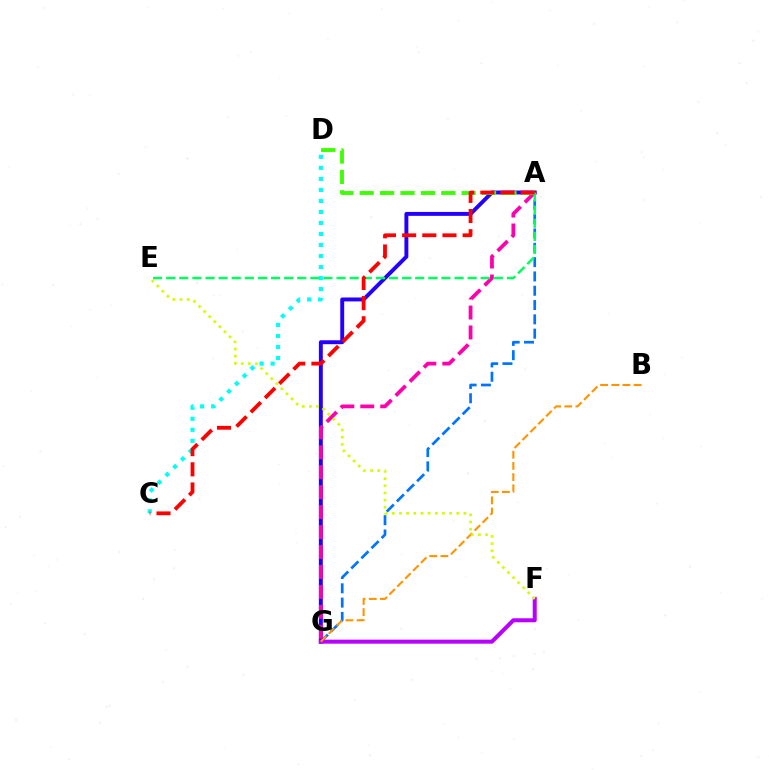{('A', 'G'): [{'color': '#0074ff', 'line_style': 'dashed', 'thickness': 1.94}, {'color': '#2500ff', 'line_style': 'solid', 'thickness': 2.82}, {'color': '#ff00ac', 'line_style': 'dashed', 'thickness': 2.71}], ('F', 'G'): [{'color': '#b900ff', 'line_style': 'solid', 'thickness': 2.89}], ('B', 'G'): [{'color': '#ff9400', 'line_style': 'dashed', 'thickness': 1.52}], ('E', 'F'): [{'color': '#d1ff00', 'line_style': 'dotted', 'thickness': 1.95}], ('C', 'D'): [{'color': '#00fff6', 'line_style': 'dotted', 'thickness': 2.99}], ('A', 'D'): [{'color': '#3dff00', 'line_style': 'dashed', 'thickness': 2.77}], ('A', 'E'): [{'color': '#00ff5c', 'line_style': 'dashed', 'thickness': 1.78}], ('A', 'C'): [{'color': '#ff0000', 'line_style': 'dashed', 'thickness': 2.74}]}